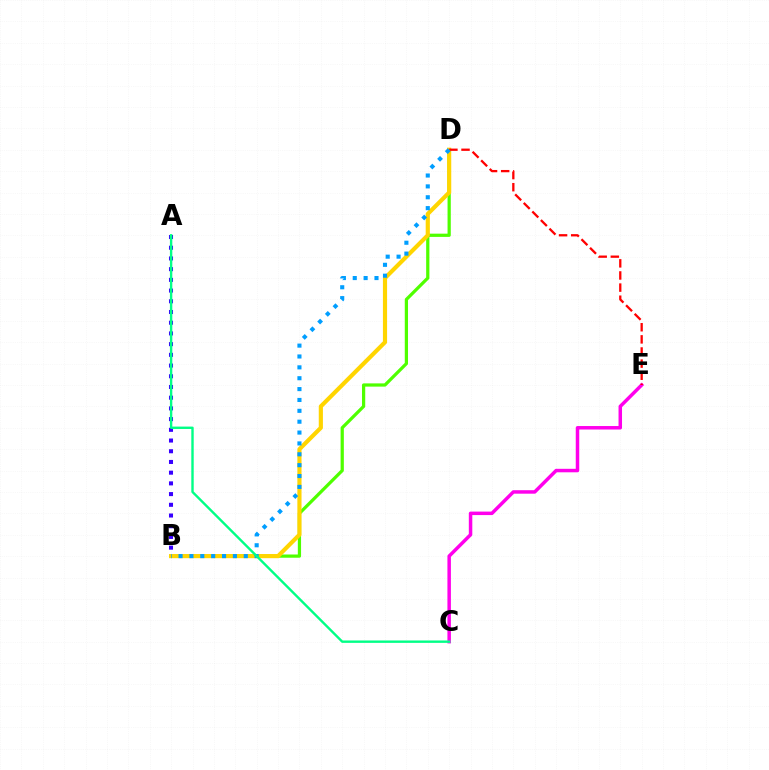{('B', 'D'): [{'color': '#4fff00', 'line_style': 'solid', 'thickness': 2.33}, {'color': '#ffd500', 'line_style': 'solid', 'thickness': 2.99}, {'color': '#009eff', 'line_style': 'dotted', 'thickness': 2.95}], ('A', 'B'): [{'color': '#3700ff', 'line_style': 'dotted', 'thickness': 2.91}], ('C', 'E'): [{'color': '#ff00ed', 'line_style': 'solid', 'thickness': 2.51}], ('D', 'E'): [{'color': '#ff0000', 'line_style': 'dashed', 'thickness': 1.65}], ('A', 'C'): [{'color': '#00ff86', 'line_style': 'solid', 'thickness': 1.72}]}